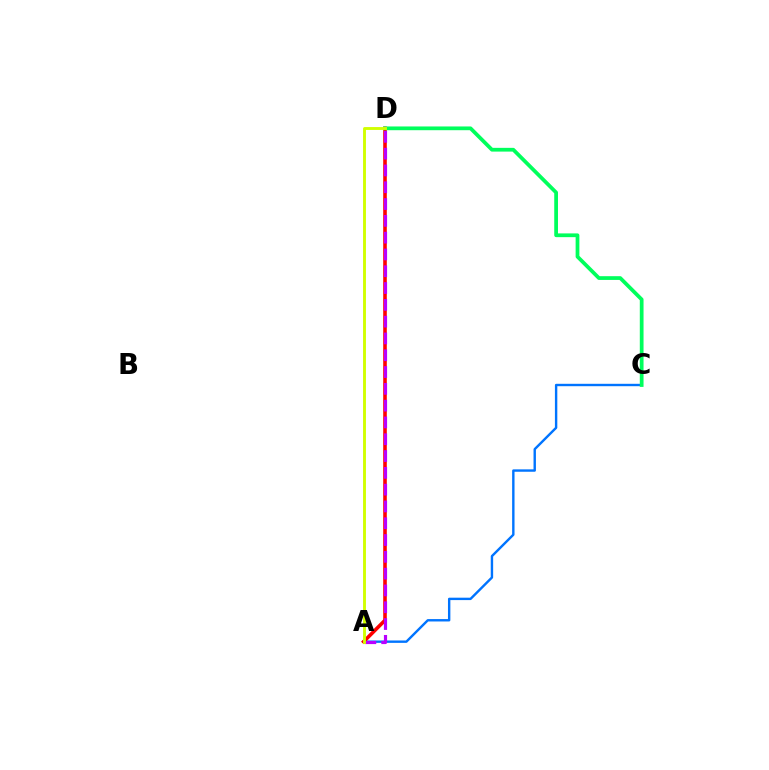{('A', 'C'): [{'color': '#0074ff', 'line_style': 'solid', 'thickness': 1.73}], ('A', 'D'): [{'color': '#ff0000', 'line_style': 'solid', 'thickness': 2.59}, {'color': '#b900ff', 'line_style': 'dashed', 'thickness': 2.28}, {'color': '#d1ff00', 'line_style': 'solid', 'thickness': 2.07}], ('C', 'D'): [{'color': '#00ff5c', 'line_style': 'solid', 'thickness': 2.7}]}